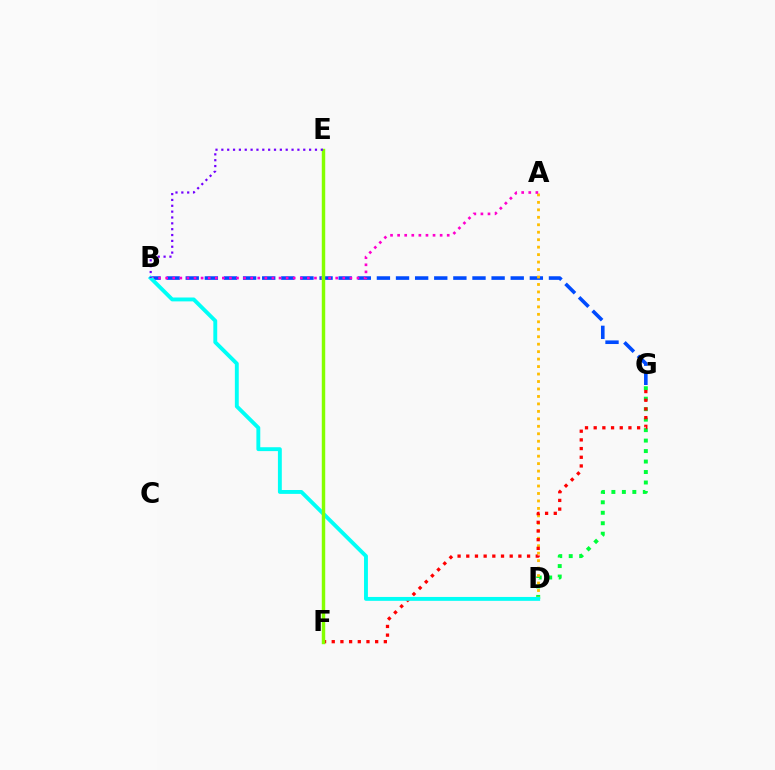{('D', 'G'): [{'color': '#00ff39', 'line_style': 'dotted', 'thickness': 2.85}], ('B', 'G'): [{'color': '#004bff', 'line_style': 'dashed', 'thickness': 2.6}], ('A', 'D'): [{'color': '#ffbd00', 'line_style': 'dotted', 'thickness': 2.03}], ('A', 'B'): [{'color': '#ff00cf', 'line_style': 'dotted', 'thickness': 1.93}], ('F', 'G'): [{'color': '#ff0000', 'line_style': 'dotted', 'thickness': 2.36}], ('B', 'D'): [{'color': '#00fff6', 'line_style': 'solid', 'thickness': 2.79}], ('E', 'F'): [{'color': '#84ff00', 'line_style': 'solid', 'thickness': 2.48}], ('B', 'E'): [{'color': '#7200ff', 'line_style': 'dotted', 'thickness': 1.59}]}